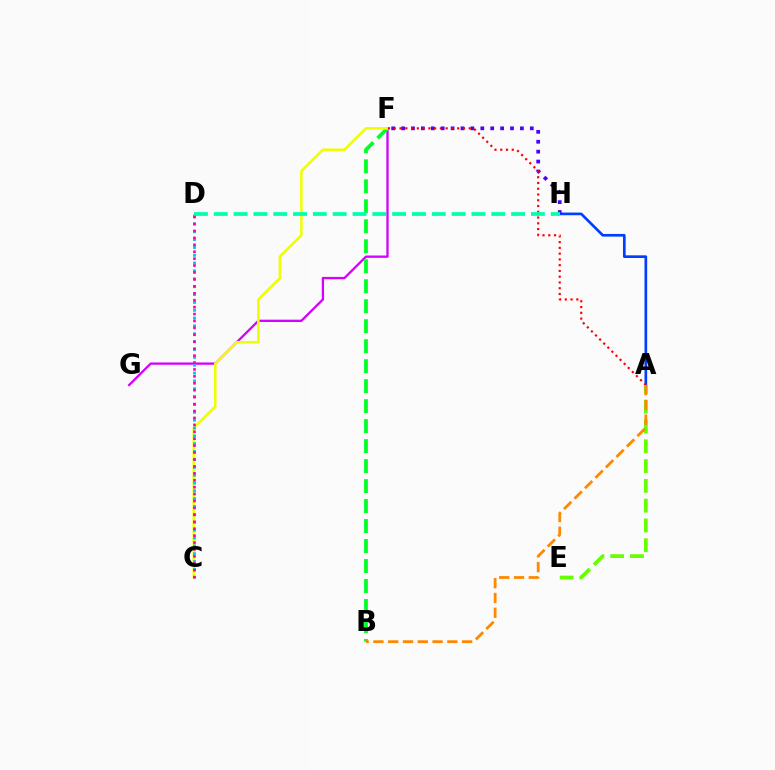{('F', 'G'): [{'color': '#d600ff', 'line_style': 'solid', 'thickness': 1.67}], ('A', 'H'): [{'color': '#003fff', 'line_style': 'solid', 'thickness': 1.93}], ('B', 'F'): [{'color': '#00ff27', 'line_style': 'dashed', 'thickness': 2.71}], ('C', 'F'): [{'color': '#eeff00', 'line_style': 'solid', 'thickness': 1.83}], ('F', 'H'): [{'color': '#4f00ff', 'line_style': 'dotted', 'thickness': 2.69}], ('C', 'D'): [{'color': '#00c7ff', 'line_style': 'dotted', 'thickness': 2.13}, {'color': '#ff00a0', 'line_style': 'dotted', 'thickness': 1.88}], ('A', 'F'): [{'color': '#ff0000', 'line_style': 'dotted', 'thickness': 1.57}], ('D', 'H'): [{'color': '#00ffaf', 'line_style': 'dashed', 'thickness': 2.69}], ('A', 'E'): [{'color': '#66ff00', 'line_style': 'dashed', 'thickness': 2.69}], ('A', 'B'): [{'color': '#ff8800', 'line_style': 'dashed', 'thickness': 2.01}]}